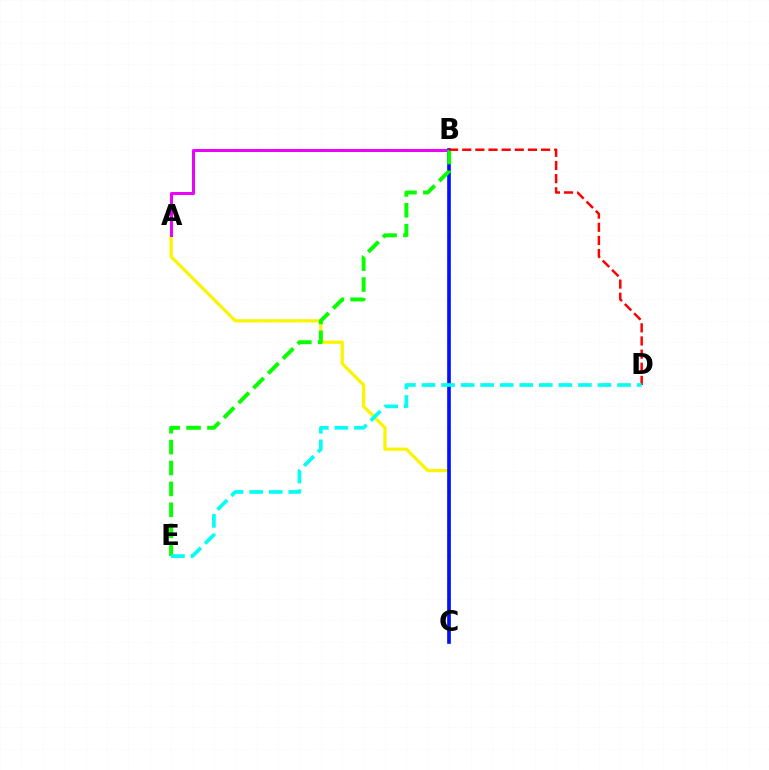{('A', 'C'): [{'color': '#fcf500', 'line_style': 'solid', 'thickness': 2.34}], ('A', 'B'): [{'color': '#ee00ff', 'line_style': 'solid', 'thickness': 2.17}], ('B', 'C'): [{'color': '#0010ff', 'line_style': 'solid', 'thickness': 2.63}], ('B', 'E'): [{'color': '#08ff00', 'line_style': 'dashed', 'thickness': 2.84}], ('B', 'D'): [{'color': '#ff0000', 'line_style': 'dashed', 'thickness': 1.79}], ('D', 'E'): [{'color': '#00fff6', 'line_style': 'dashed', 'thickness': 2.66}]}